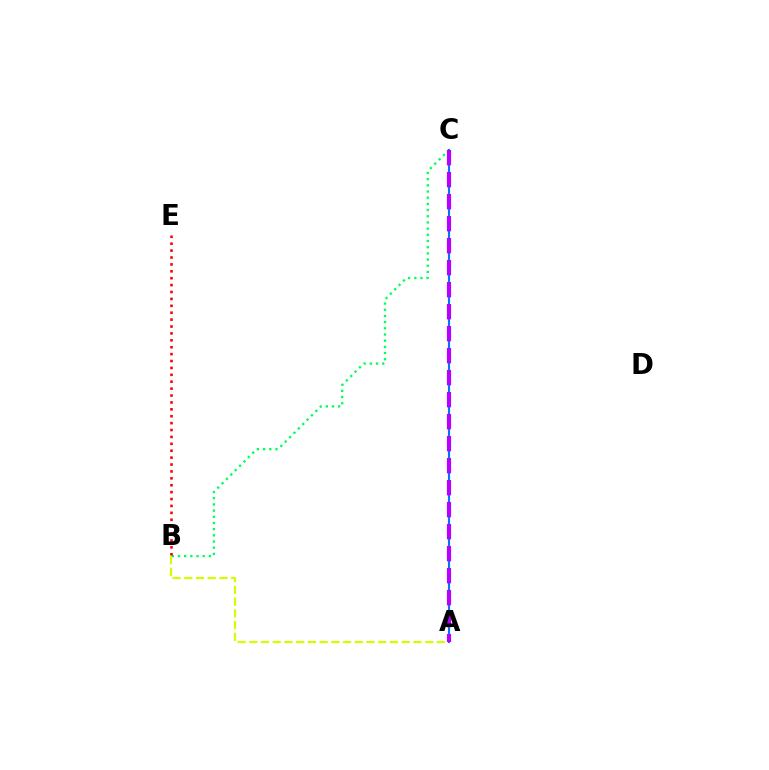{('B', 'C'): [{'color': '#00ff5c', 'line_style': 'dotted', 'thickness': 1.68}], ('A', 'B'): [{'color': '#d1ff00', 'line_style': 'dashed', 'thickness': 1.59}], ('A', 'C'): [{'color': '#0074ff', 'line_style': 'solid', 'thickness': 1.52}, {'color': '#b900ff', 'line_style': 'dashed', 'thickness': 2.99}], ('B', 'E'): [{'color': '#ff0000', 'line_style': 'dotted', 'thickness': 1.88}]}